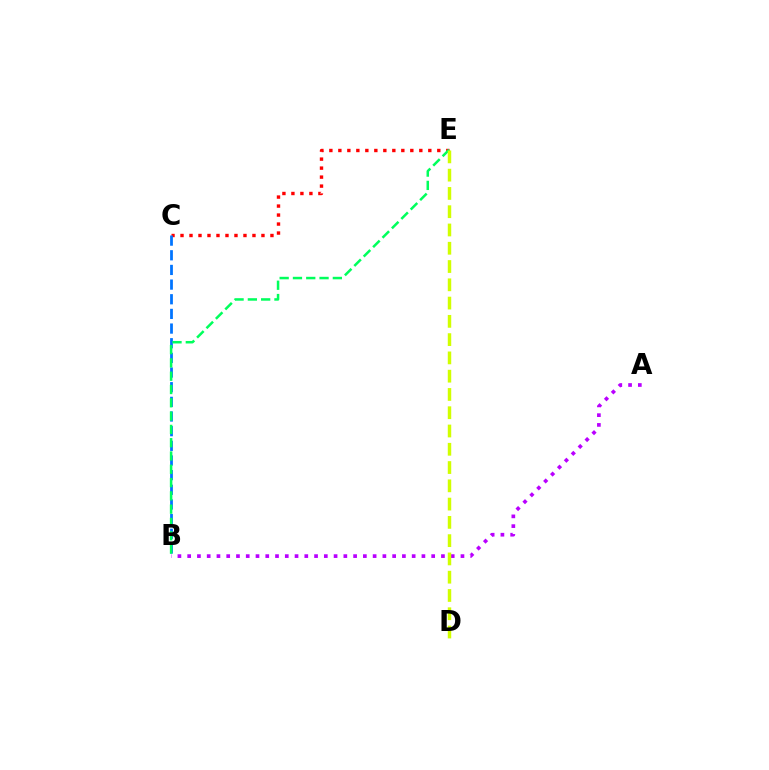{('A', 'B'): [{'color': '#b900ff', 'line_style': 'dotted', 'thickness': 2.65}], ('C', 'E'): [{'color': '#ff0000', 'line_style': 'dotted', 'thickness': 2.44}], ('B', 'C'): [{'color': '#0074ff', 'line_style': 'dashed', 'thickness': 1.99}], ('B', 'E'): [{'color': '#00ff5c', 'line_style': 'dashed', 'thickness': 1.81}], ('D', 'E'): [{'color': '#d1ff00', 'line_style': 'dashed', 'thickness': 2.48}]}